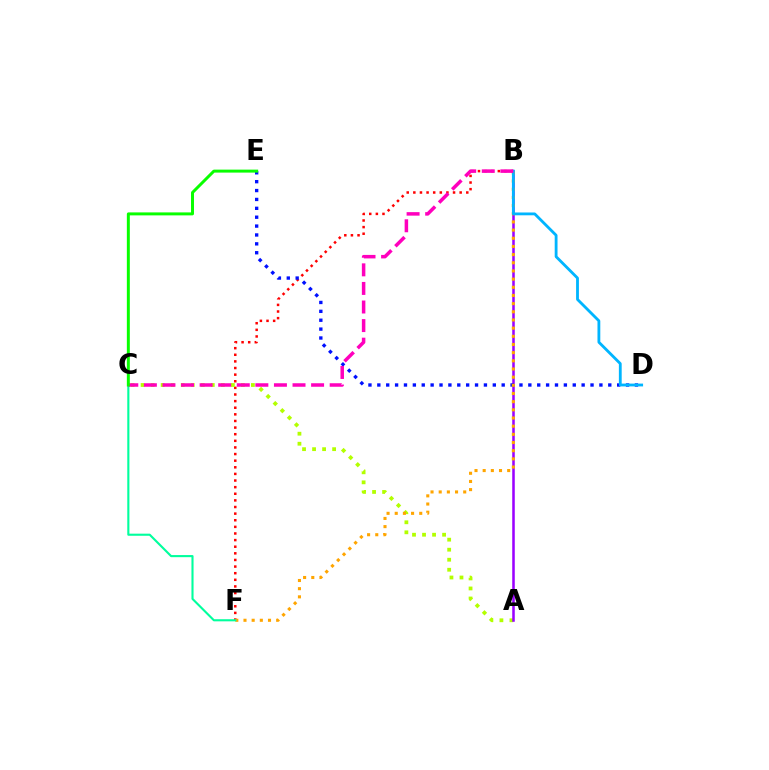{('B', 'F'): [{'color': '#ff0000', 'line_style': 'dotted', 'thickness': 1.8}, {'color': '#ffa500', 'line_style': 'dotted', 'thickness': 2.22}], ('A', 'C'): [{'color': '#b3ff00', 'line_style': 'dotted', 'thickness': 2.72}], ('A', 'B'): [{'color': '#9b00ff', 'line_style': 'solid', 'thickness': 1.83}], ('D', 'E'): [{'color': '#0010ff', 'line_style': 'dotted', 'thickness': 2.41}], ('B', 'D'): [{'color': '#00b5ff', 'line_style': 'solid', 'thickness': 2.03}], ('C', 'F'): [{'color': '#00ff9d', 'line_style': 'solid', 'thickness': 1.52}], ('B', 'C'): [{'color': '#ff00bd', 'line_style': 'dashed', 'thickness': 2.52}], ('C', 'E'): [{'color': '#08ff00', 'line_style': 'solid', 'thickness': 2.14}]}